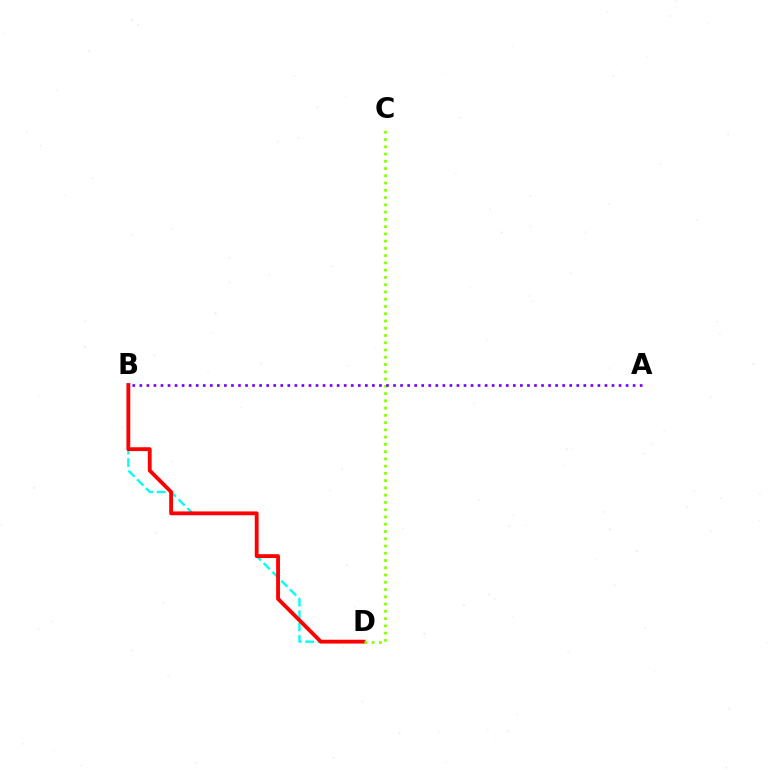{('B', 'D'): [{'color': '#00fff6', 'line_style': 'dashed', 'thickness': 1.69}, {'color': '#ff0000', 'line_style': 'solid', 'thickness': 2.75}], ('C', 'D'): [{'color': '#84ff00', 'line_style': 'dotted', 'thickness': 1.97}], ('A', 'B'): [{'color': '#7200ff', 'line_style': 'dotted', 'thickness': 1.91}]}